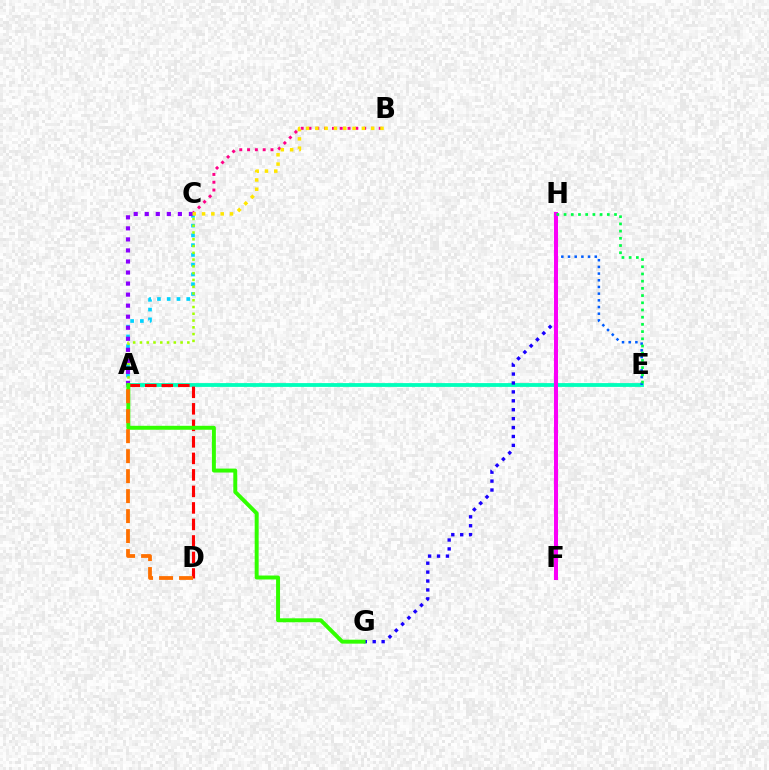{('A', 'E'): [{'color': '#00ffbb', 'line_style': 'solid', 'thickness': 2.74}], ('A', 'C'): [{'color': '#00d3ff', 'line_style': 'dotted', 'thickness': 2.65}, {'color': '#a2ff00', 'line_style': 'dotted', 'thickness': 1.84}, {'color': '#8a00ff', 'line_style': 'dotted', 'thickness': 3.0}], ('E', 'H'): [{'color': '#005dff', 'line_style': 'dotted', 'thickness': 1.82}, {'color': '#00ff45', 'line_style': 'dotted', 'thickness': 1.96}], ('B', 'C'): [{'color': '#ff0088', 'line_style': 'dotted', 'thickness': 2.12}, {'color': '#ffe600', 'line_style': 'dotted', 'thickness': 2.53}], ('G', 'H'): [{'color': '#1900ff', 'line_style': 'dotted', 'thickness': 2.42}], ('A', 'D'): [{'color': '#ff0000', 'line_style': 'dashed', 'thickness': 2.24}, {'color': '#ff7000', 'line_style': 'dashed', 'thickness': 2.71}], ('F', 'H'): [{'color': '#fa00f9', 'line_style': 'solid', 'thickness': 2.91}], ('A', 'G'): [{'color': '#31ff00', 'line_style': 'solid', 'thickness': 2.85}]}